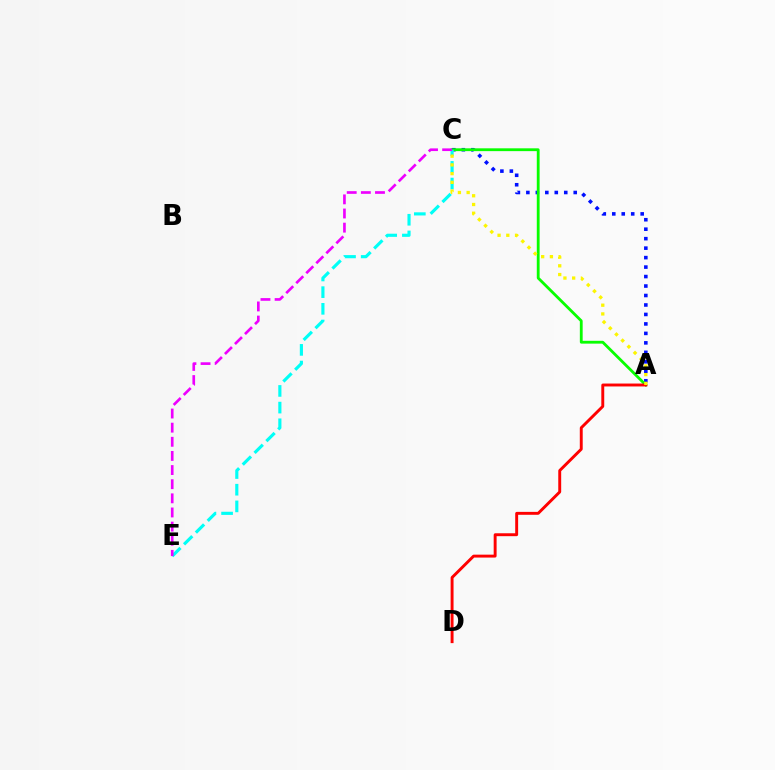{('A', 'C'): [{'color': '#0010ff', 'line_style': 'dotted', 'thickness': 2.57}, {'color': '#08ff00', 'line_style': 'solid', 'thickness': 2.03}, {'color': '#fcf500', 'line_style': 'dotted', 'thickness': 2.37}], ('C', 'E'): [{'color': '#00fff6', 'line_style': 'dashed', 'thickness': 2.26}, {'color': '#ee00ff', 'line_style': 'dashed', 'thickness': 1.92}], ('A', 'D'): [{'color': '#ff0000', 'line_style': 'solid', 'thickness': 2.1}]}